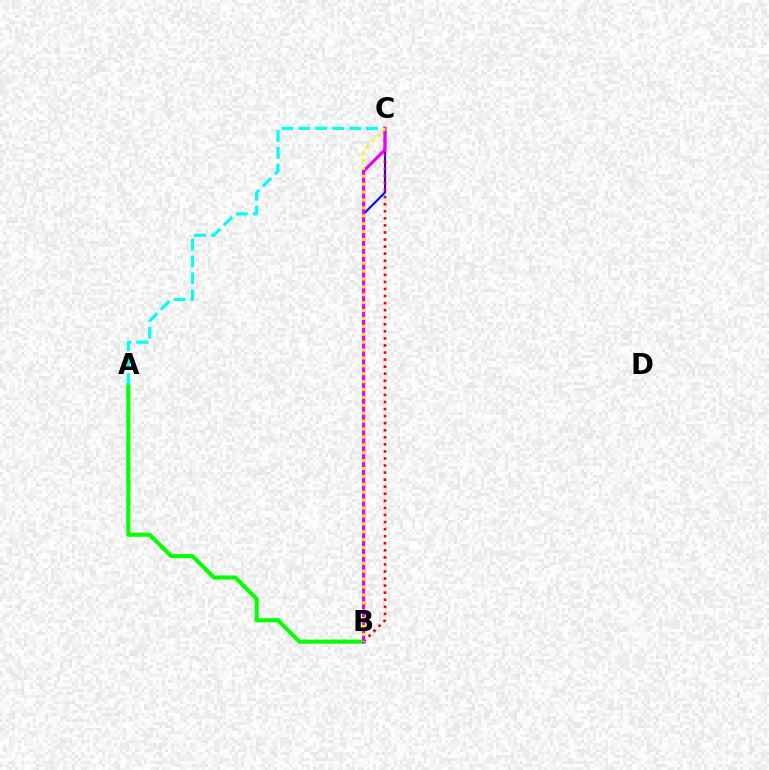{('A', 'B'): [{'color': '#08ff00', 'line_style': 'solid', 'thickness': 2.98}], ('B', 'C'): [{'color': '#0010ff', 'line_style': 'solid', 'thickness': 1.55}, {'color': '#ff0000', 'line_style': 'dotted', 'thickness': 1.92}, {'color': '#ee00ff', 'line_style': 'solid', 'thickness': 2.32}, {'color': '#fcf500', 'line_style': 'dotted', 'thickness': 2.15}], ('A', 'C'): [{'color': '#00fff6', 'line_style': 'dashed', 'thickness': 2.3}]}